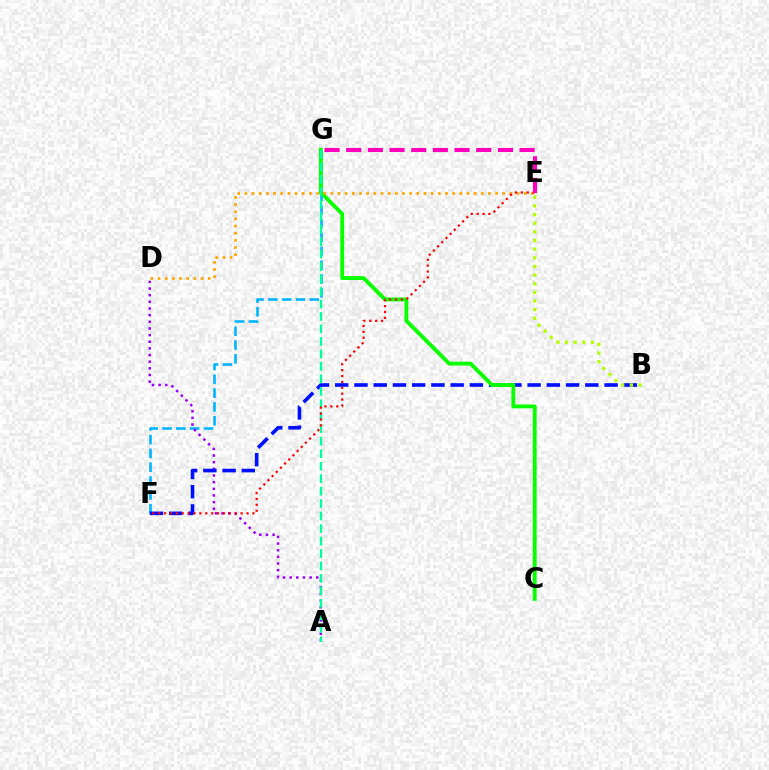{('F', 'G'): [{'color': '#00b5ff', 'line_style': 'dashed', 'thickness': 1.88}], ('A', 'D'): [{'color': '#9b00ff', 'line_style': 'dotted', 'thickness': 1.81}], ('B', 'F'): [{'color': '#0010ff', 'line_style': 'dashed', 'thickness': 2.61}], ('C', 'G'): [{'color': '#08ff00', 'line_style': 'solid', 'thickness': 2.78}], ('A', 'G'): [{'color': '#00ff9d', 'line_style': 'dashed', 'thickness': 1.69}], ('D', 'E'): [{'color': '#ffa500', 'line_style': 'dotted', 'thickness': 1.95}], ('E', 'F'): [{'color': '#ff0000', 'line_style': 'dotted', 'thickness': 1.6}], ('E', 'G'): [{'color': '#ff00bd', 'line_style': 'dashed', 'thickness': 2.94}], ('B', 'E'): [{'color': '#b3ff00', 'line_style': 'dotted', 'thickness': 2.35}]}